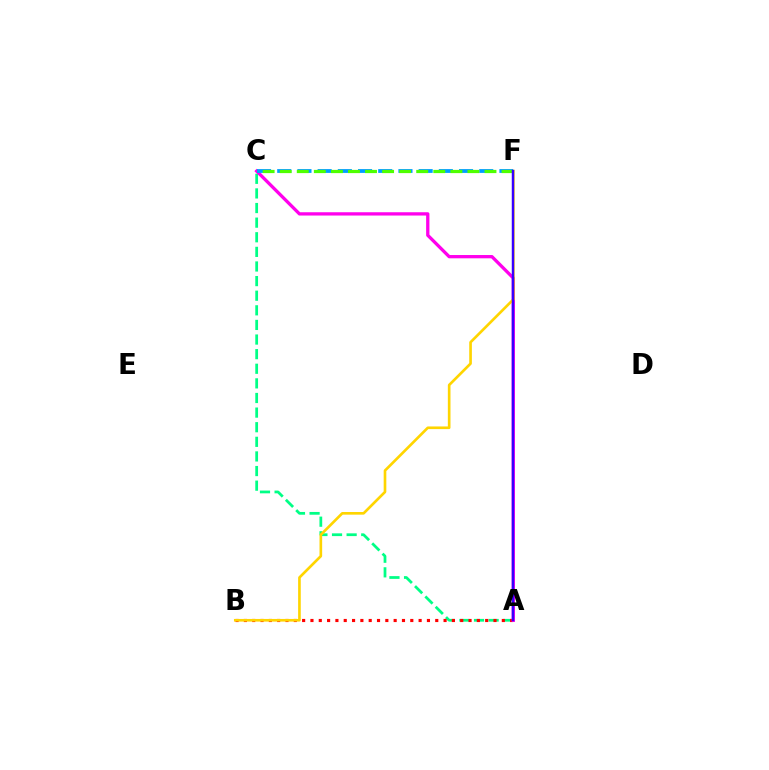{('A', 'C'): [{'color': '#00ff86', 'line_style': 'dashed', 'thickness': 1.98}, {'color': '#ff00ed', 'line_style': 'solid', 'thickness': 2.37}], ('A', 'B'): [{'color': '#ff0000', 'line_style': 'dotted', 'thickness': 2.26}], ('B', 'F'): [{'color': '#ffd500', 'line_style': 'solid', 'thickness': 1.91}], ('C', 'F'): [{'color': '#009eff', 'line_style': 'dashed', 'thickness': 2.74}, {'color': '#4fff00', 'line_style': 'dashed', 'thickness': 2.32}], ('A', 'F'): [{'color': '#3700ff', 'line_style': 'solid', 'thickness': 1.77}]}